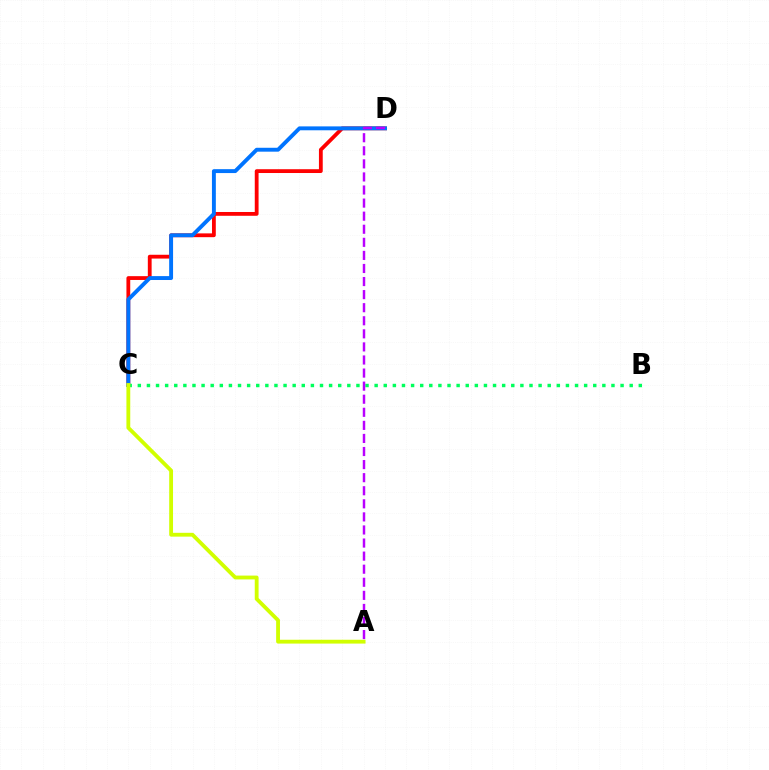{('C', 'D'): [{'color': '#ff0000', 'line_style': 'solid', 'thickness': 2.74}, {'color': '#0074ff', 'line_style': 'solid', 'thickness': 2.81}], ('B', 'C'): [{'color': '#00ff5c', 'line_style': 'dotted', 'thickness': 2.47}], ('A', 'D'): [{'color': '#b900ff', 'line_style': 'dashed', 'thickness': 1.78}], ('A', 'C'): [{'color': '#d1ff00', 'line_style': 'solid', 'thickness': 2.76}]}